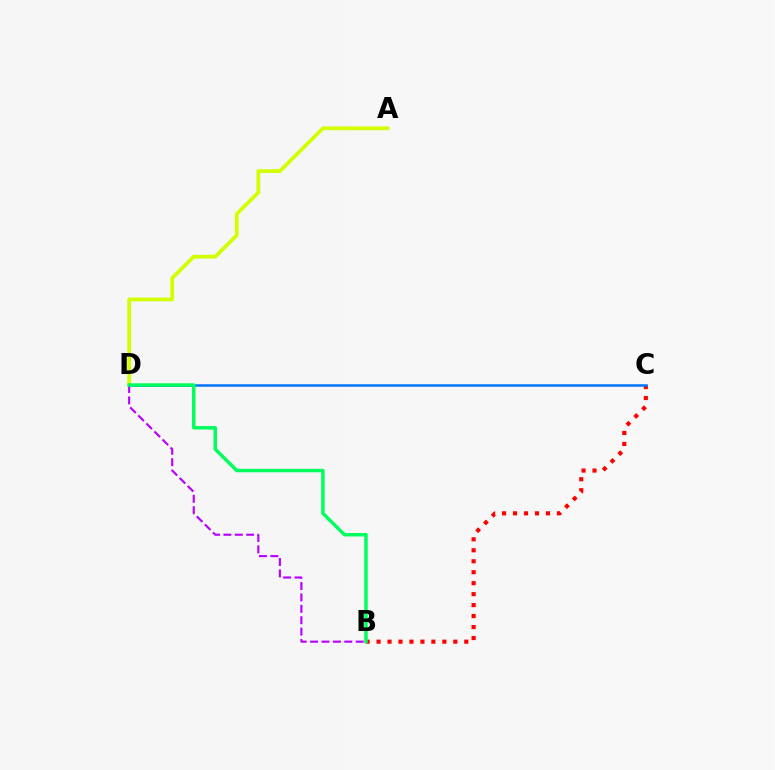{('A', 'D'): [{'color': '#d1ff00', 'line_style': 'solid', 'thickness': 2.7}], ('B', 'D'): [{'color': '#b900ff', 'line_style': 'dashed', 'thickness': 1.55}, {'color': '#00ff5c', 'line_style': 'solid', 'thickness': 2.49}], ('B', 'C'): [{'color': '#ff0000', 'line_style': 'dotted', 'thickness': 2.98}], ('C', 'D'): [{'color': '#0074ff', 'line_style': 'solid', 'thickness': 1.8}]}